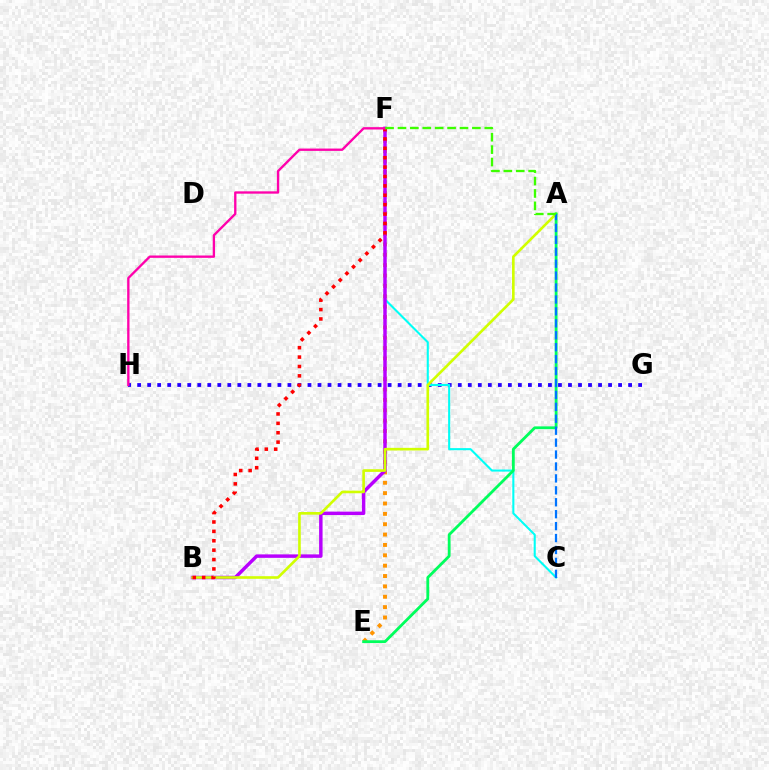{('G', 'H'): [{'color': '#2500ff', 'line_style': 'dotted', 'thickness': 2.72}], ('E', 'F'): [{'color': '#ff9400', 'line_style': 'dotted', 'thickness': 2.82}], ('C', 'F'): [{'color': '#00fff6', 'line_style': 'solid', 'thickness': 1.5}], ('B', 'F'): [{'color': '#b900ff', 'line_style': 'solid', 'thickness': 2.49}, {'color': '#ff0000', 'line_style': 'dotted', 'thickness': 2.55}], ('A', 'B'): [{'color': '#d1ff00', 'line_style': 'solid', 'thickness': 1.89}], ('A', 'E'): [{'color': '#00ff5c', 'line_style': 'solid', 'thickness': 2.02}], ('A', 'C'): [{'color': '#0074ff', 'line_style': 'dashed', 'thickness': 1.62}], ('F', 'H'): [{'color': '#ff00ac', 'line_style': 'solid', 'thickness': 1.68}], ('A', 'F'): [{'color': '#3dff00', 'line_style': 'dashed', 'thickness': 1.69}]}